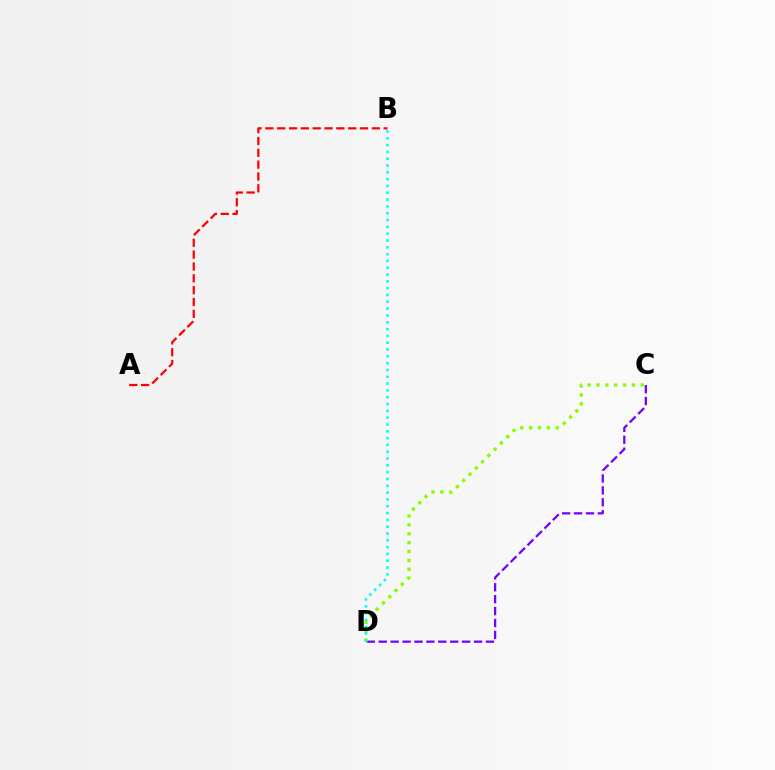{('A', 'B'): [{'color': '#ff0000', 'line_style': 'dashed', 'thickness': 1.61}], ('C', 'D'): [{'color': '#7200ff', 'line_style': 'dashed', 'thickness': 1.62}, {'color': '#84ff00', 'line_style': 'dotted', 'thickness': 2.41}], ('B', 'D'): [{'color': '#00fff6', 'line_style': 'dotted', 'thickness': 1.85}]}